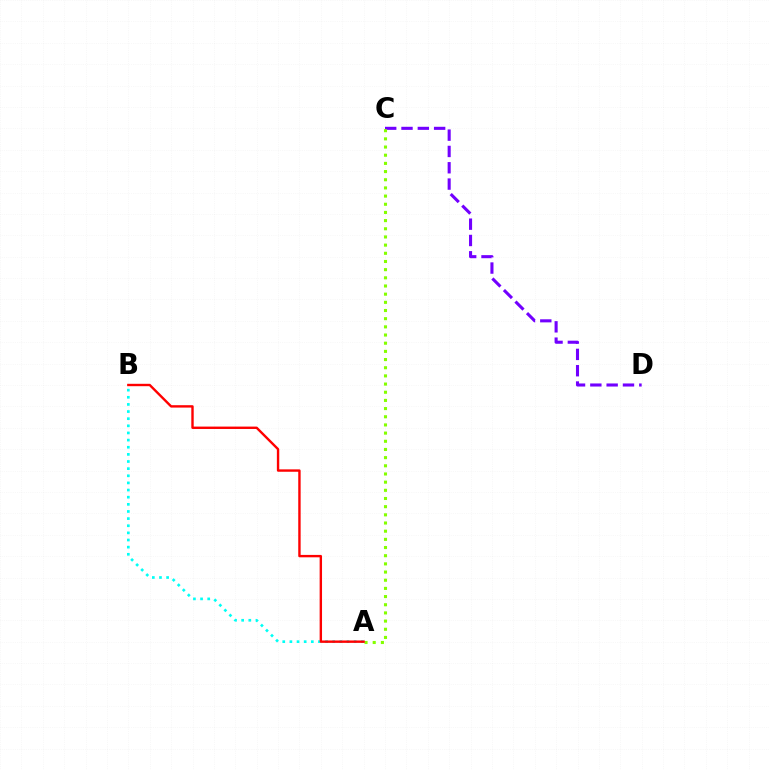{('C', 'D'): [{'color': '#7200ff', 'line_style': 'dashed', 'thickness': 2.22}], ('A', 'C'): [{'color': '#84ff00', 'line_style': 'dotted', 'thickness': 2.22}], ('A', 'B'): [{'color': '#00fff6', 'line_style': 'dotted', 'thickness': 1.94}, {'color': '#ff0000', 'line_style': 'solid', 'thickness': 1.72}]}